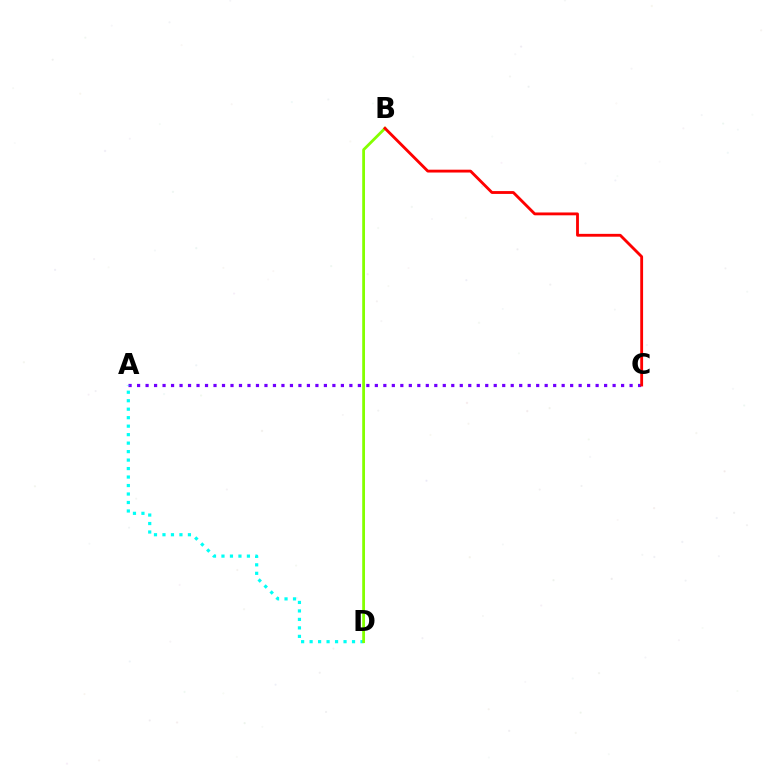{('A', 'C'): [{'color': '#7200ff', 'line_style': 'dotted', 'thickness': 2.31}], ('A', 'D'): [{'color': '#00fff6', 'line_style': 'dotted', 'thickness': 2.3}], ('B', 'D'): [{'color': '#84ff00', 'line_style': 'solid', 'thickness': 2.01}], ('B', 'C'): [{'color': '#ff0000', 'line_style': 'solid', 'thickness': 2.04}]}